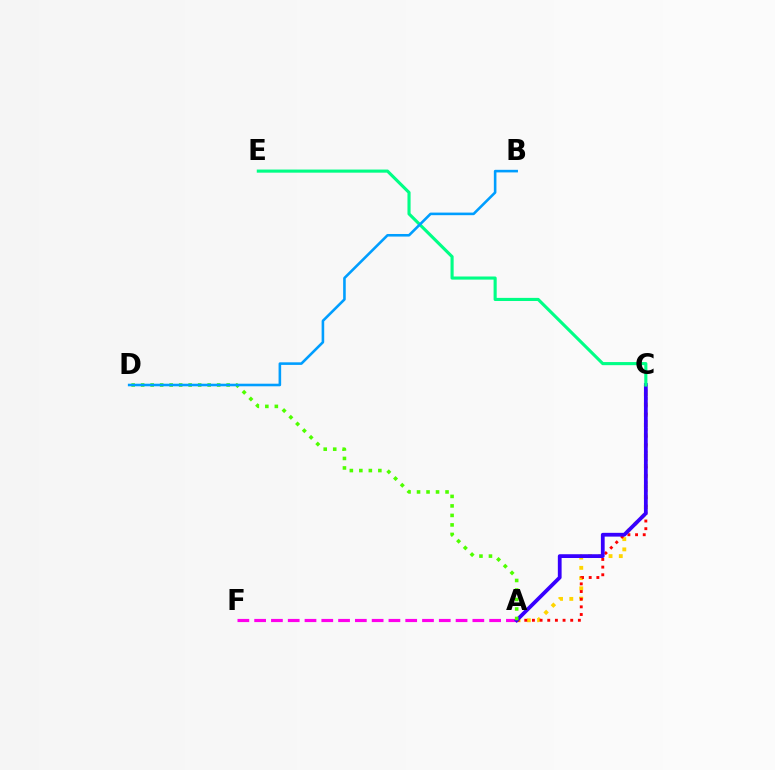{('A', 'C'): [{'color': '#ffd500', 'line_style': 'dotted', 'thickness': 2.79}, {'color': '#ff0000', 'line_style': 'dotted', 'thickness': 2.08}, {'color': '#3700ff', 'line_style': 'solid', 'thickness': 2.72}], ('A', 'F'): [{'color': '#ff00ed', 'line_style': 'dashed', 'thickness': 2.28}], ('A', 'D'): [{'color': '#4fff00', 'line_style': 'dotted', 'thickness': 2.58}], ('C', 'E'): [{'color': '#00ff86', 'line_style': 'solid', 'thickness': 2.24}], ('B', 'D'): [{'color': '#009eff', 'line_style': 'solid', 'thickness': 1.86}]}